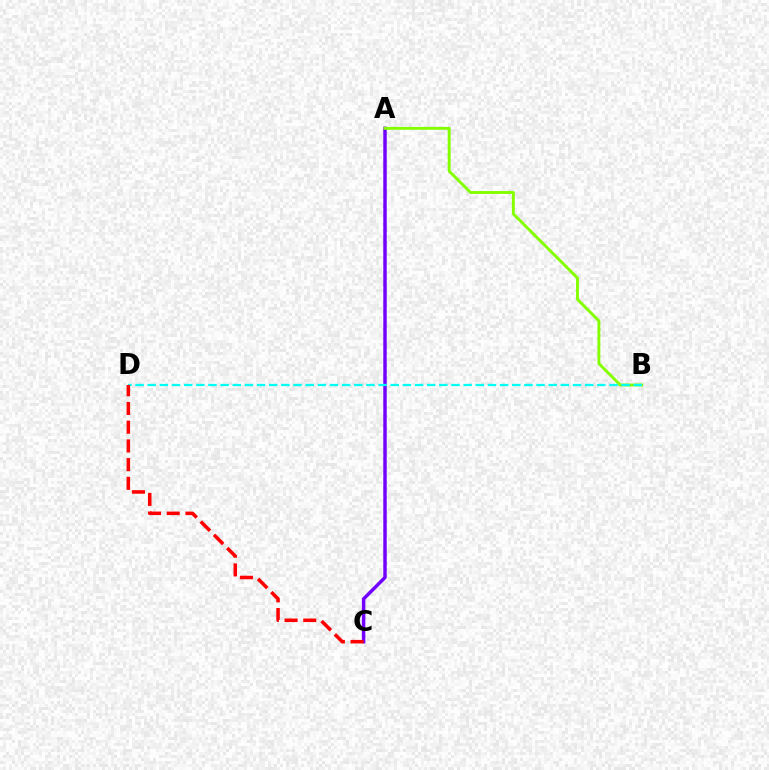{('A', 'C'): [{'color': '#7200ff', 'line_style': 'solid', 'thickness': 2.48}], ('A', 'B'): [{'color': '#84ff00', 'line_style': 'solid', 'thickness': 2.1}], ('B', 'D'): [{'color': '#00fff6', 'line_style': 'dashed', 'thickness': 1.65}], ('C', 'D'): [{'color': '#ff0000', 'line_style': 'dashed', 'thickness': 2.54}]}